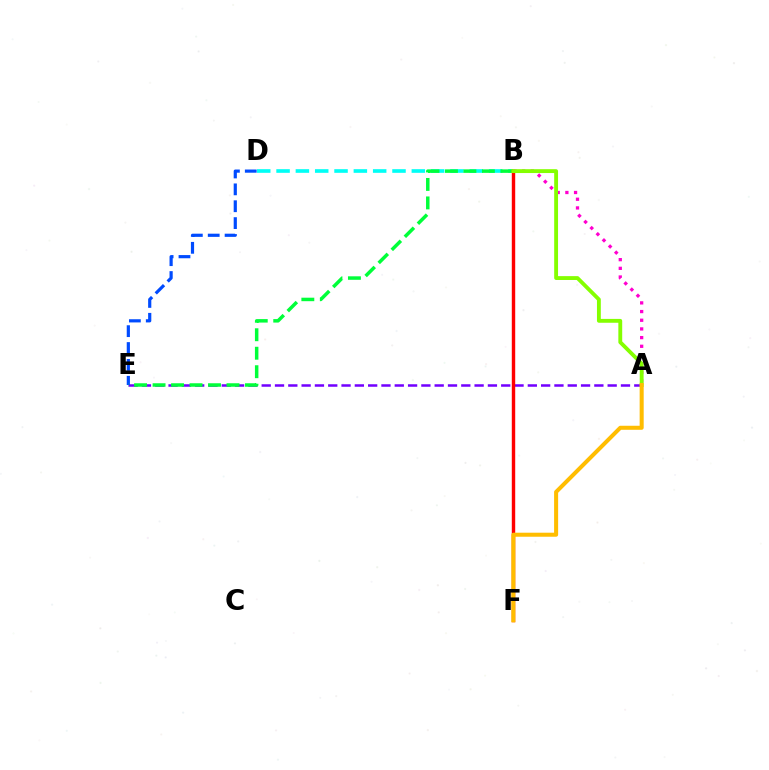{('A', 'E'): [{'color': '#7200ff', 'line_style': 'dashed', 'thickness': 1.81}], ('D', 'E'): [{'color': '#004bff', 'line_style': 'dashed', 'thickness': 2.29}], ('A', 'B'): [{'color': '#ff00cf', 'line_style': 'dotted', 'thickness': 2.36}, {'color': '#84ff00', 'line_style': 'solid', 'thickness': 2.77}], ('B', 'D'): [{'color': '#00fff6', 'line_style': 'dashed', 'thickness': 2.63}], ('B', 'E'): [{'color': '#00ff39', 'line_style': 'dashed', 'thickness': 2.51}], ('B', 'F'): [{'color': '#ff0000', 'line_style': 'solid', 'thickness': 2.46}], ('A', 'F'): [{'color': '#ffbd00', 'line_style': 'solid', 'thickness': 2.91}]}